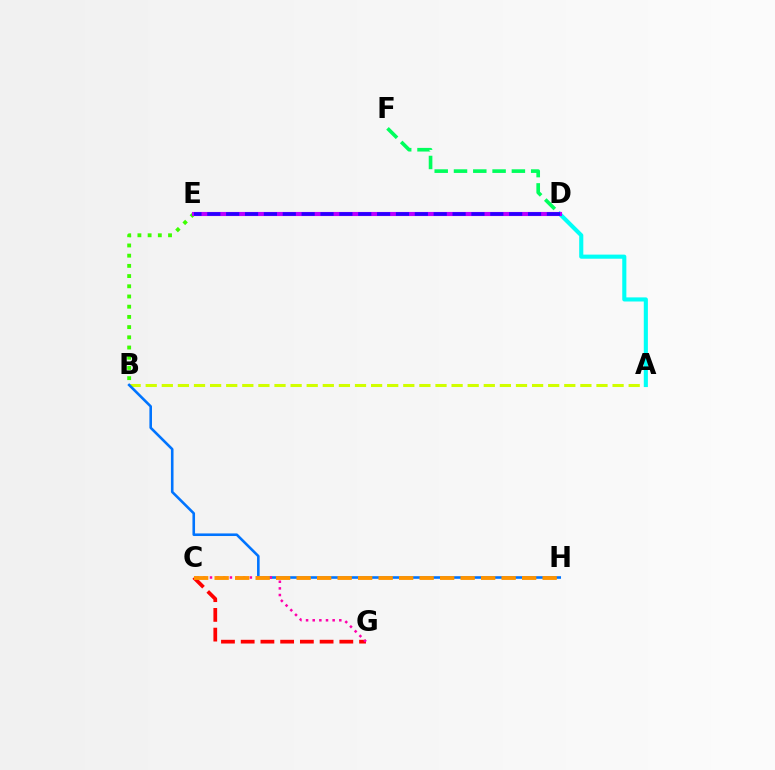{('C', 'G'): [{'color': '#ff0000', 'line_style': 'dashed', 'thickness': 2.68}, {'color': '#ff00ac', 'line_style': 'dotted', 'thickness': 1.81}], ('B', 'E'): [{'color': '#3dff00', 'line_style': 'dotted', 'thickness': 2.77}], ('A', 'B'): [{'color': '#d1ff00', 'line_style': 'dashed', 'thickness': 2.19}], ('B', 'H'): [{'color': '#0074ff', 'line_style': 'solid', 'thickness': 1.87}], ('D', 'F'): [{'color': '#00ff5c', 'line_style': 'dashed', 'thickness': 2.62}], ('A', 'D'): [{'color': '#00fff6', 'line_style': 'solid', 'thickness': 2.96}], ('C', 'H'): [{'color': '#ff9400', 'line_style': 'dashed', 'thickness': 2.78}], ('D', 'E'): [{'color': '#b900ff', 'line_style': 'solid', 'thickness': 2.96}, {'color': '#2500ff', 'line_style': 'dashed', 'thickness': 2.56}]}